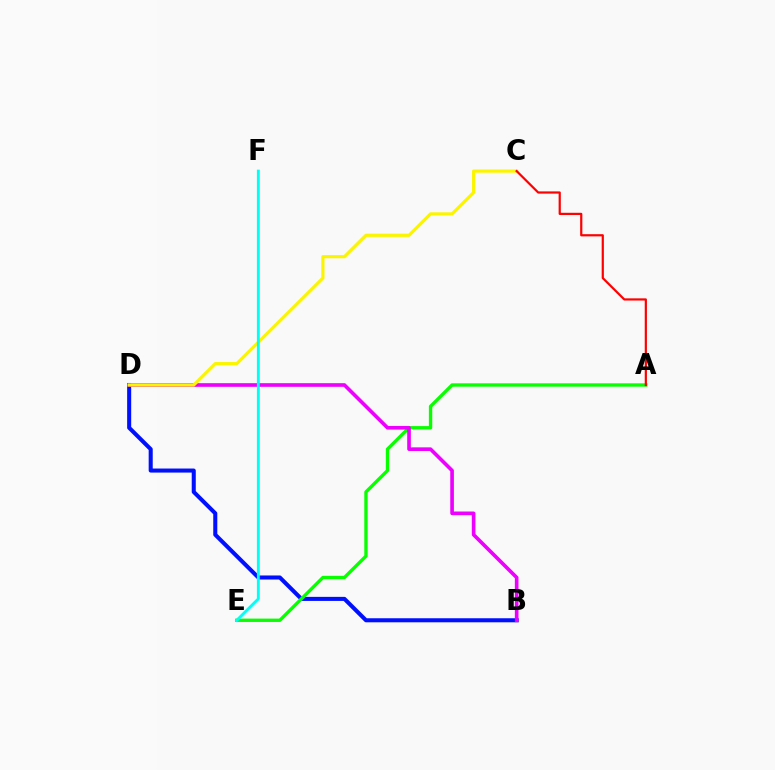{('B', 'D'): [{'color': '#0010ff', 'line_style': 'solid', 'thickness': 2.92}, {'color': '#ee00ff', 'line_style': 'solid', 'thickness': 2.62}], ('A', 'E'): [{'color': '#08ff00', 'line_style': 'solid', 'thickness': 2.42}], ('C', 'D'): [{'color': '#fcf500', 'line_style': 'solid', 'thickness': 2.3}], ('E', 'F'): [{'color': '#00fff6', 'line_style': 'solid', 'thickness': 2.07}], ('A', 'C'): [{'color': '#ff0000', 'line_style': 'solid', 'thickness': 1.59}]}